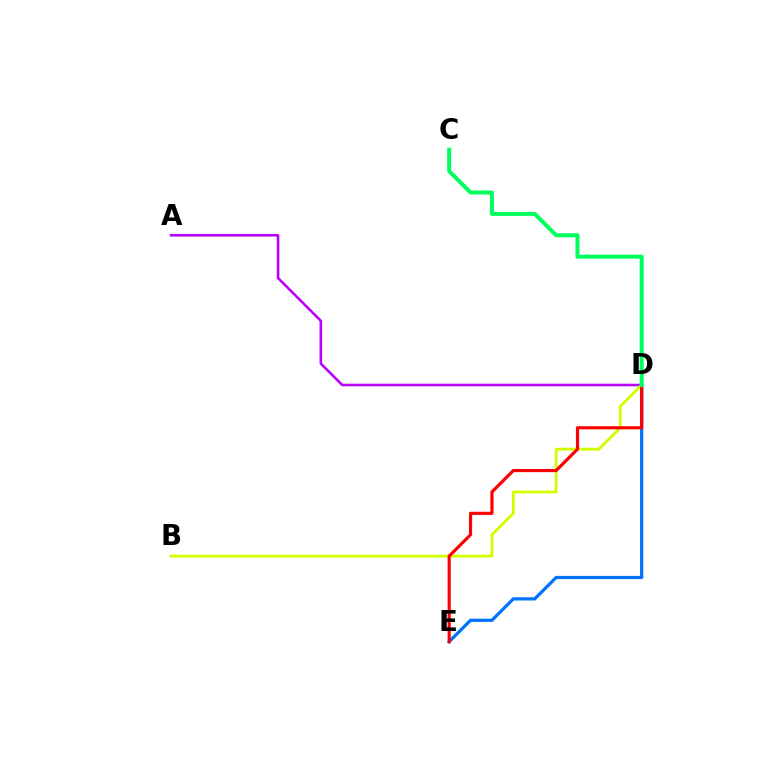{('A', 'D'): [{'color': '#b900ff', 'line_style': 'solid', 'thickness': 1.86}], ('D', 'E'): [{'color': '#0074ff', 'line_style': 'solid', 'thickness': 2.33}, {'color': '#ff0000', 'line_style': 'solid', 'thickness': 2.28}], ('B', 'D'): [{'color': '#d1ff00', 'line_style': 'solid', 'thickness': 2.06}], ('C', 'D'): [{'color': '#00ff5c', 'line_style': 'solid', 'thickness': 2.89}]}